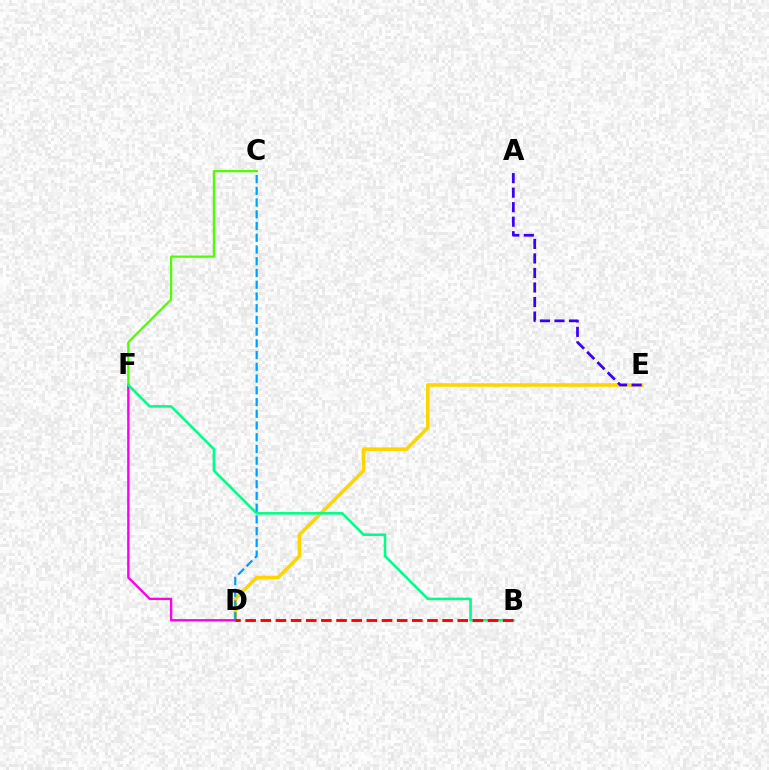{('D', 'E'): [{'color': '#ffd500', 'line_style': 'solid', 'thickness': 2.55}], ('C', 'F'): [{'color': '#4fff00', 'line_style': 'solid', 'thickness': 1.61}], ('A', 'E'): [{'color': '#3700ff', 'line_style': 'dashed', 'thickness': 1.97}], ('D', 'F'): [{'color': '#ff00ed', 'line_style': 'solid', 'thickness': 1.7}], ('B', 'F'): [{'color': '#00ff86', 'line_style': 'solid', 'thickness': 1.84}], ('C', 'D'): [{'color': '#009eff', 'line_style': 'dashed', 'thickness': 1.59}], ('B', 'D'): [{'color': '#ff0000', 'line_style': 'dashed', 'thickness': 2.06}]}